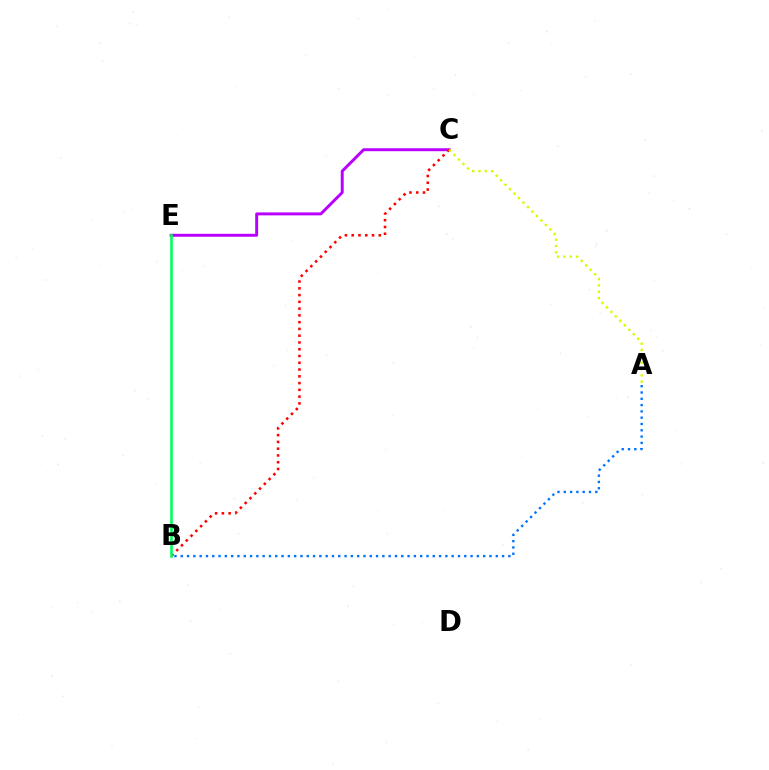{('C', 'E'): [{'color': '#b900ff', 'line_style': 'solid', 'thickness': 2.13}], ('B', 'C'): [{'color': '#ff0000', 'line_style': 'dotted', 'thickness': 1.84}], ('B', 'E'): [{'color': '#00ff5c', 'line_style': 'solid', 'thickness': 1.88}], ('A', 'C'): [{'color': '#d1ff00', 'line_style': 'dotted', 'thickness': 1.72}], ('A', 'B'): [{'color': '#0074ff', 'line_style': 'dotted', 'thickness': 1.71}]}